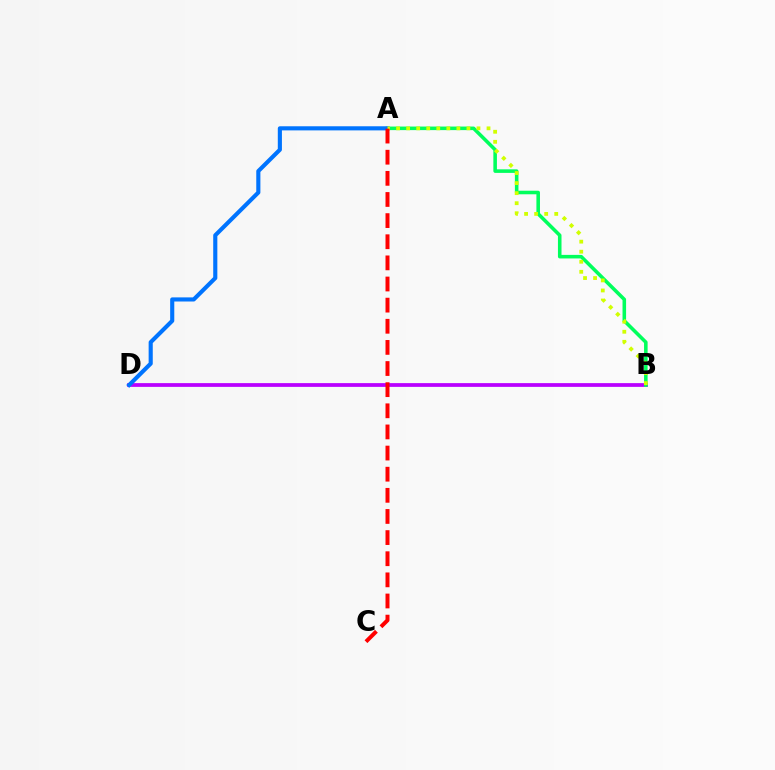{('B', 'D'): [{'color': '#b900ff', 'line_style': 'solid', 'thickness': 2.7}], ('A', 'B'): [{'color': '#00ff5c', 'line_style': 'solid', 'thickness': 2.56}, {'color': '#d1ff00', 'line_style': 'dotted', 'thickness': 2.73}], ('A', 'D'): [{'color': '#0074ff', 'line_style': 'solid', 'thickness': 2.96}], ('A', 'C'): [{'color': '#ff0000', 'line_style': 'dashed', 'thickness': 2.87}]}